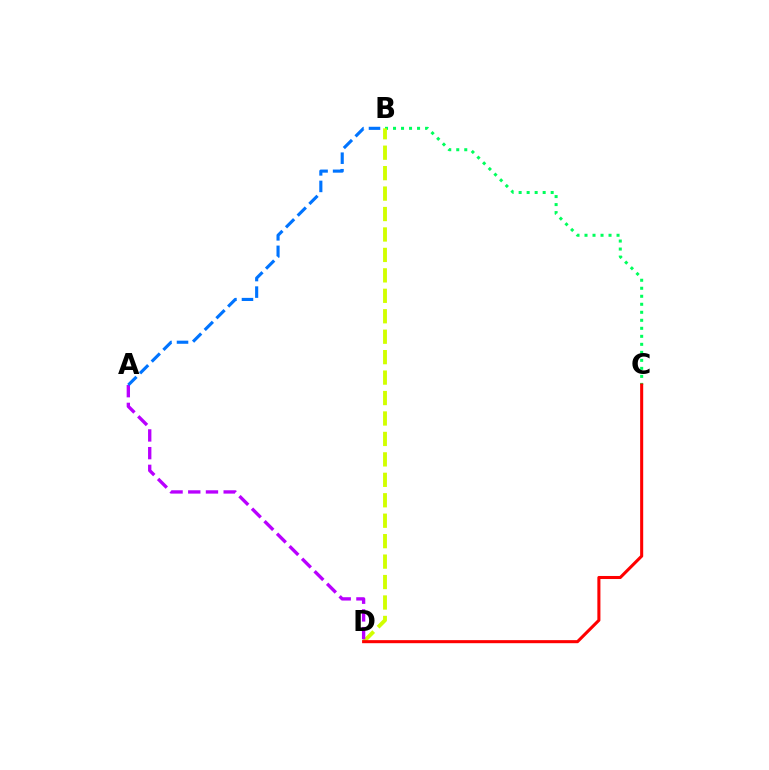{('B', 'C'): [{'color': '#00ff5c', 'line_style': 'dotted', 'thickness': 2.18}], ('B', 'D'): [{'color': '#d1ff00', 'line_style': 'dashed', 'thickness': 2.78}], ('A', 'D'): [{'color': '#b900ff', 'line_style': 'dashed', 'thickness': 2.41}], ('C', 'D'): [{'color': '#ff0000', 'line_style': 'solid', 'thickness': 2.2}], ('A', 'B'): [{'color': '#0074ff', 'line_style': 'dashed', 'thickness': 2.25}]}